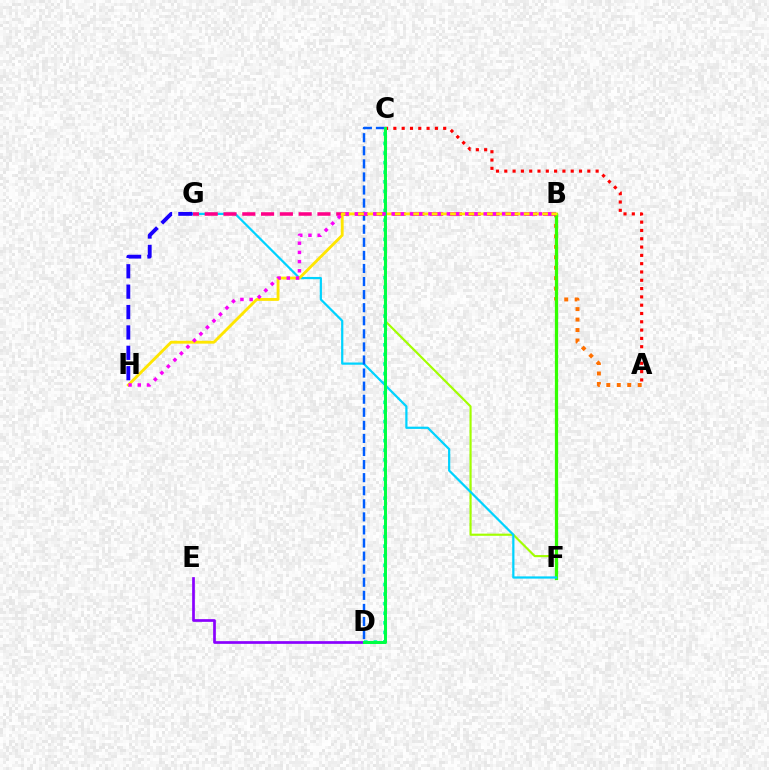{('C', 'D'): [{'color': '#00ffbb', 'line_style': 'dotted', 'thickness': 2.6}, {'color': '#005dff', 'line_style': 'dashed', 'thickness': 1.78}, {'color': '#00ff45', 'line_style': 'solid', 'thickness': 2.15}], ('C', 'F'): [{'color': '#a2ff00', 'line_style': 'solid', 'thickness': 1.55}], ('A', 'B'): [{'color': '#ff7000', 'line_style': 'dotted', 'thickness': 2.84}], ('D', 'E'): [{'color': '#8a00ff', 'line_style': 'solid', 'thickness': 1.95}], ('B', 'F'): [{'color': '#31ff00', 'line_style': 'solid', 'thickness': 2.34}], ('F', 'G'): [{'color': '#00d3ff', 'line_style': 'solid', 'thickness': 1.61}], ('A', 'C'): [{'color': '#ff0000', 'line_style': 'dotted', 'thickness': 2.26}], ('B', 'G'): [{'color': '#ff0088', 'line_style': 'dashed', 'thickness': 2.55}], ('B', 'H'): [{'color': '#ffe600', 'line_style': 'solid', 'thickness': 2.05}, {'color': '#fa00f9', 'line_style': 'dotted', 'thickness': 2.5}], ('G', 'H'): [{'color': '#1900ff', 'line_style': 'dashed', 'thickness': 2.77}]}